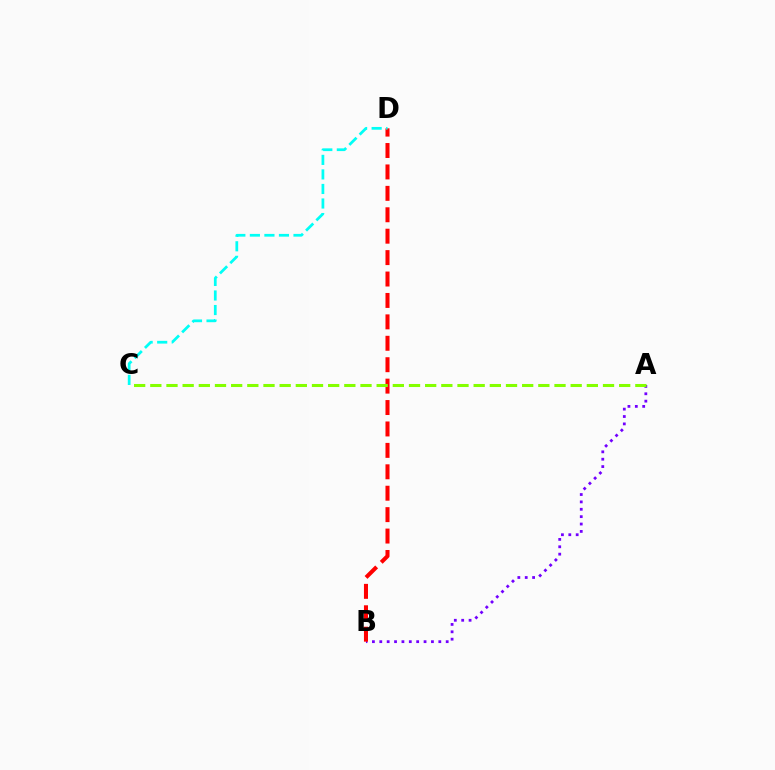{('A', 'B'): [{'color': '#7200ff', 'line_style': 'dotted', 'thickness': 2.0}], ('B', 'D'): [{'color': '#ff0000', 'line_style': 'dashed', 'thickness': 2.91}], ('C', 'D'): [{'color': '#00fff6', 'line_style': 'dashed', 'thickness': 1.98}], ('A', 'C'): [{'color': '#84ff00', 'line_style': 'dashed', 'thickness': 2.2}]}